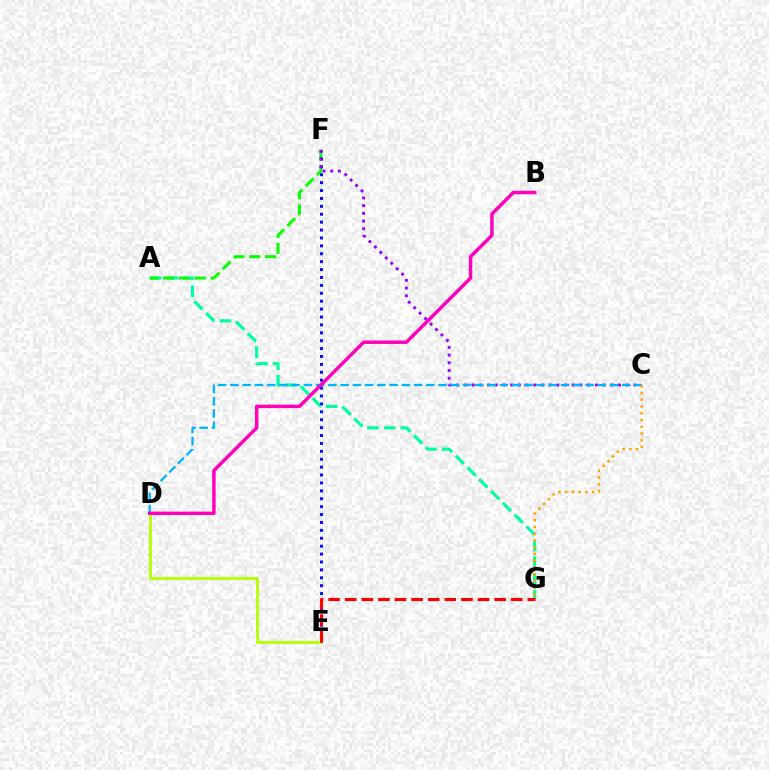{('A', 'G'): [{'color': '#00ff9d', 'line_style': 'dashed', 'thickness': 2.27}], ('A', 'F'): [{'color': '#08ff00', 'line_style': 'dashed', 'thickness': 2.15}], ('D', 'E'): [{'color': '#b3ff00', 'line_style': 'solid', 'thickness': 2.01}], ('E', 'F'): [{'color': '#0010ff', 'line_style': 'dotted', 'thickness': 2.15}], ('C', 'F'): [{'color': '#9b00ff', 'line_style': 'dotted', 'thickness': 2.09}], ('C', 'D'): [{'color': '#00b5ff', 'line_style': 'dashed', 'thickness': 1.66}], ('B', 'D'): [{'color': '#ff00bd', 'line_style': 'solid', 'thickness': 2.48}], ('C', 'G'): [{'color': '#ffa500', 'line_style': 'dotted', 'thickness': 1.83}], ('E', 'G'): [{'color': '#ff0000', 'line_style': 'dashed', 'thickness': 2.26}]}